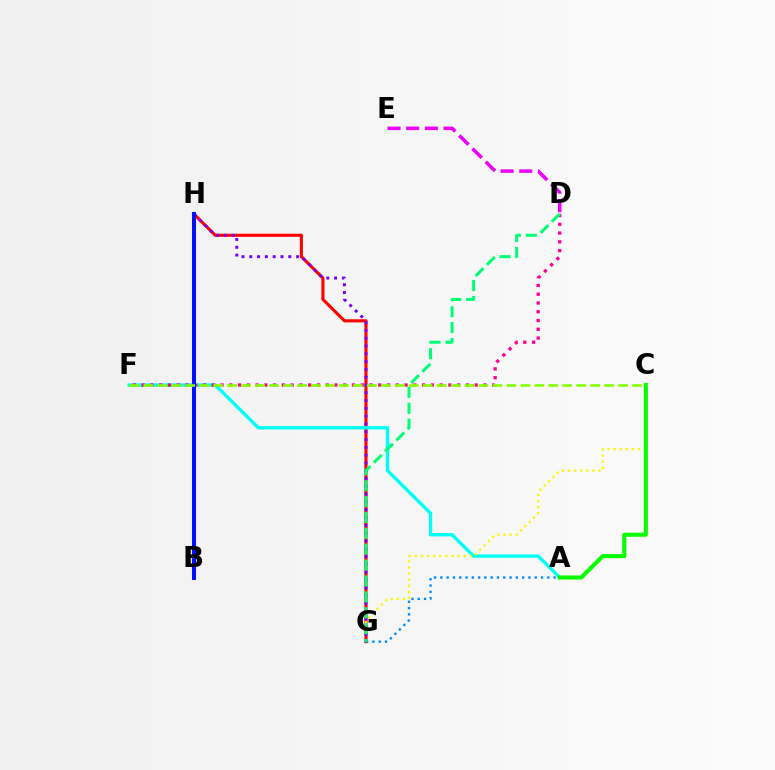{('B', 'H'): [{'color': '#ff7c00', 'line_style': 'dotted', 'thickness': 2.0}, {'color': '#0010ff', 'line_style': 'solid', 'thickness': 2.9}], ('G', 'H'): [{'color': '#ff0000', 'line_style': 'solid', 'thickness': 2.24}, {'color': '#7200ff', 'line_style': 'dotted', 'thickness': 2.12}], ('A', 'F'): [{'color': '#00fff6', 'line_style': 'solid', 'thickness': 2.41}], ('C', 'G'): [{'color': '#fcf500', 'line_style': 'dotted', 'thickness': 1.65}], ('D', 'F'): [{'color': '#ff0094', 'line_style': 'dotted', 'thickness': 2.38}], ('A', 'C'): [{'color': '#08ff00', 'line_style': 'solid', 'thickness': 2.95}], ('D', 'E'): [{'color': '#ee00ff', 'line_style': 'dashed', 'thickness': 2.54}], ('A', 'G'): [{'color': '#008cff', 'line_style': 'dotted', 'thickness': 1.71}], ('D', 'G'): [{'color': '#00ff74', 'line_style': 'dashed', 'thickness': 2.16}], ('C', 'F'): [{'color': '#84ff00', 'line_style': 'dashed', 'thickness': 1.9}]}